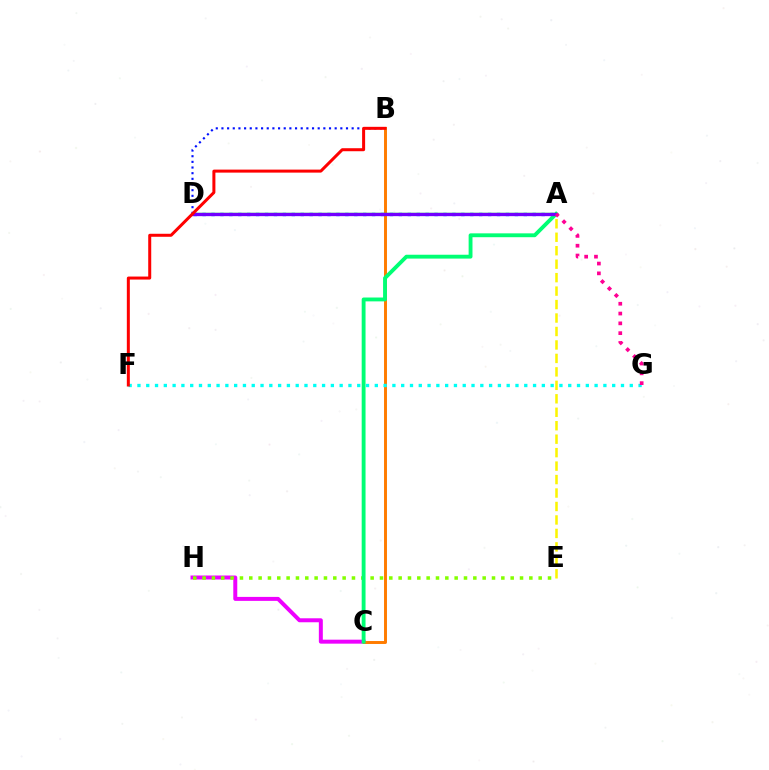{('B', 'D'): [{'color': '#0010ff', 'line_style': 'dotted', 'thickness': 1.54}], ('C', 'H'): [{'color': '#ee00ff', 'line_style': 'solid', 'thickness': 2.86}], ('E', 'H'): [{'color': '#84ff00', 'line_style': 'dotted', 'thickness': 2.54}], ('A', 'E'): [{'color': '#fcf500', 'line_style': 'dashed', 'thickness': 1.83}], ('B', 'C'): [{'color': '#ff7c00', 'line_style': 'solid', 'thickness': 2.13}], ('F', 'G'): [{'color': '#00fff6', 'line_style': 'dotted', 'thickness': 2.39}], ('A', 'D'): [{'color': '#008cff', 'line_style': 'dotted', 'thickness': 2.42}, {'color': '#08ff00', 'line_style': 'solid', 'thickness': 1.71}, {'color': '#7200ff', 'line_style': 'solid', 'thickness': 2.38}], ('A', 'C'): [{'color': '#00ff74', 'line_style': 'solid', 'thickness': 2.78}], ('A', 'G'): [{'color': '#ff0094', 'line_style': 'dotted', 'thickness': 2.66}], ('B', 'F'): [{'color': '#ff0000', 'line_style': 'solid', 'thickness': 2.17}]}